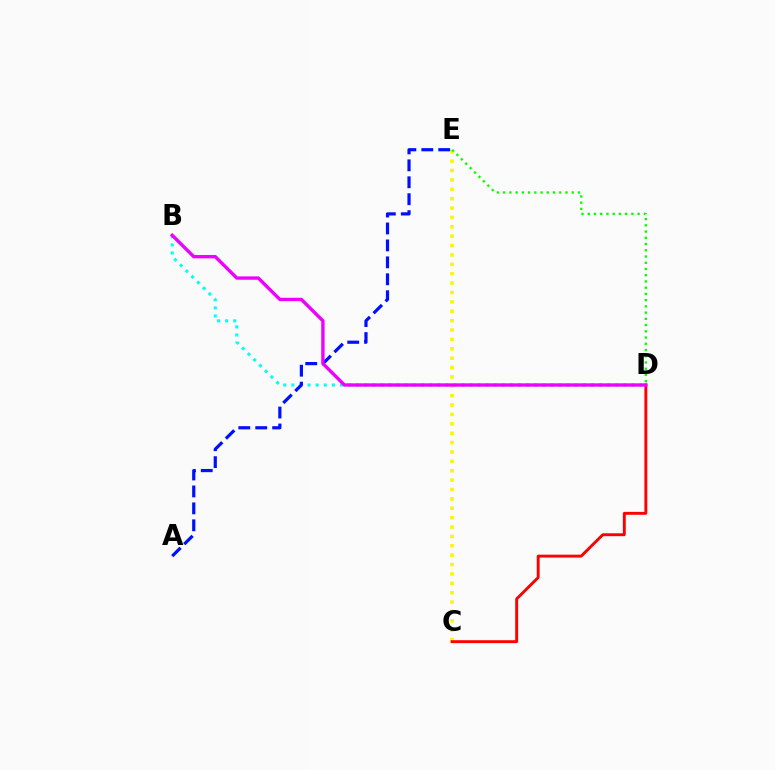{('C', 'E'): [{'color': '#fcf500', 'line_style': 'dotted', 'thickness': 2.55}], ('D', 'E'): [{'color': '#08ff00', 'line_style': 'dotted', 'thickness': 1.69}], ('B', 'D'): [{'color': '#00fff6', 'line_style': 'dotted', 'thickness': 2.2}, {'color': '#ee00ff', 'line_style': 'solid', 'thickness': 2.42}], ('C', 'D'): [{'color': '#ff0000', 'line_style': 'solid', 'thickness': 2.09}], ('A', 'E'): [{'color': '#0010ff', 'line_style': 'dashed', 'thickness': 2.3}]}